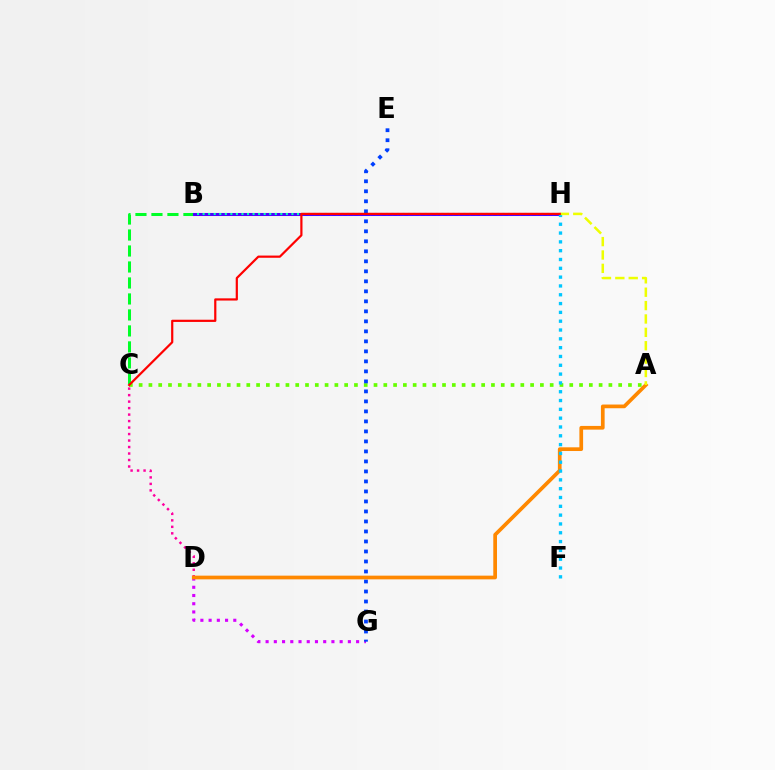{('A', 'C'): [{'color': '#66ff00', 'line_style': 'dotted', 'thickness': 2.66}], ('B', 'C'): [{'color': '#00ff27', 'line_style': 'dashed', 'thickness': 2.17}], ('C', 'D'): [{'color': '#ff00a0', 'line_style': 'dotted', 'thickness': 1.76}], ('D', 'G'): [{'color': '#d600ff', 'line_style': 'dotted', 'thickness': 2.24}], ('B', 'H'): [{'color': '#4f00ff', 'line_style': 'solid', 'thickness': 2.18}, {'color': '#00ffaf', 'line_style': 'dotted', 'thickness': 1.51}], ('E', 'G'): [{'color': '#003fff', 'line_style': 'dotted', 'thickness': 2.72}], ('A', 'D'): [{'color': '#ff8800', 'line_style': 'solid', 'thickness': 2.67}], ('F', 'H'): [{'color': '#00c7ff', 'line_style': 'dotted', 'thickness': 2.39}], ('A', 'H'): [{'color': '#eeff00', 'line_style': 'dashed', 'thickness': 1.82}], ('C', 'H'): [{'color': '#ff0000', 'line_style': 'solid', 'thickness': 1.59}]}